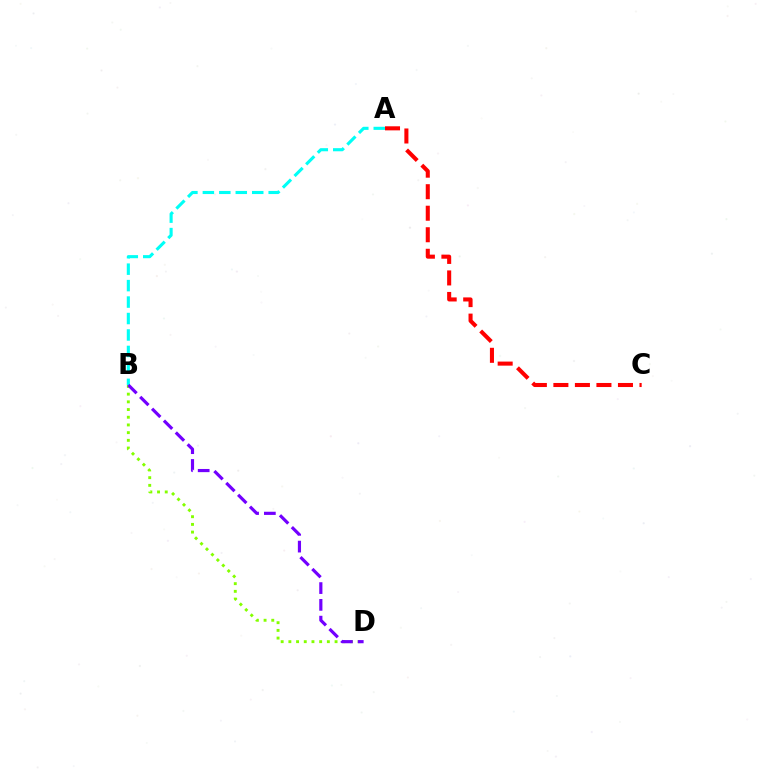{('B', 'D'): [{'color': '#84ff00', 'line_style': 'dotted', 'thickness': 2.09}, {'color': '#7200ff', 'line_style': 'dashed', 'thickness': 2.28}], ('A', 'C'): [{'color': '#ff0000', 'line_style': 'dashed', 'thickness': 2.92}], ('A', 'B'): [{'color': '#00fff6', 'line_style': 'dashed', 'thickness': 2.24}]}